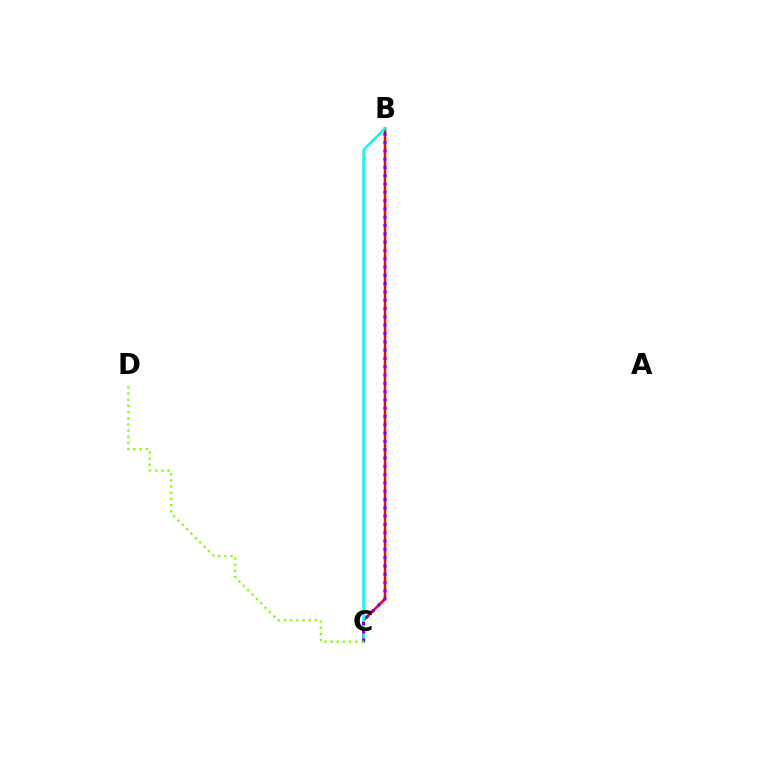{('B', 'C'): [{'color': '#ff0000', 'line_style': 'solid', 'thickness': 1.82}, {'color': '#00fff6', 'line_style': 'solid', 'thickness': 1.8}, {'color': '#7200ff', 'line_style': 'dotted', 'thickness': 2.26}], ('C', 'D'): [{'color': '#84ff00', 'line_style': 'dotted', 'thickness': 1.68}]}